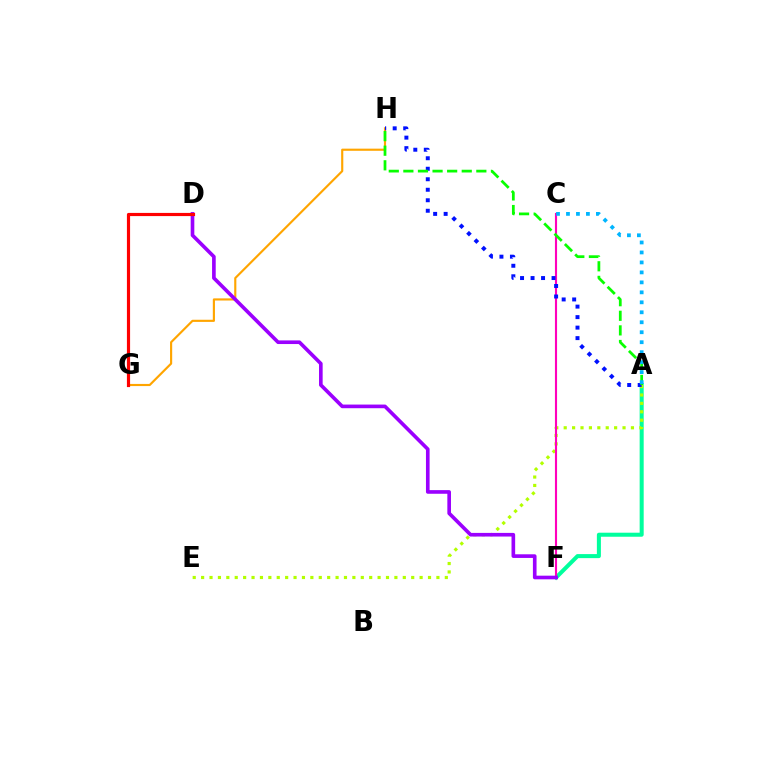{('A', 'F'): [{'color': '#00ff9d', 'line_style': 'solid', 'thickness': 2.9}], ('A', 'E'): [{'color': '#b3ff00', 'line_style': 'dotted', 'thickness': 2.28}], ('G', 'H'): [{'color': '#ffa500', 'line_style': 'solid', 'thickness': 1.55}], ('C', 'F'): [{'color': '#ff00bd', 'line_style': 'solid', 'thickness': 1.53}], ('D', 'F'): [{'color': '#9b00ff', 'line_style': 'solid', 'thickness': 2.62}], ('A', 'H'): [{'color': '#0010ff', 'line_style': 'dotted', 'thickness': 2.85}, {'color': '#08ff00', 'line_style': 'dashed', 'thickness': 1.98}], ('D', 'G'): [{'color': '#ff0000', 'line_style': 'solid', 'thickness': 2.28}], ('A', 'C'): [{'color': '#00b5ff', 'line_style': 'dotted', 'thickness': 2.71}]}